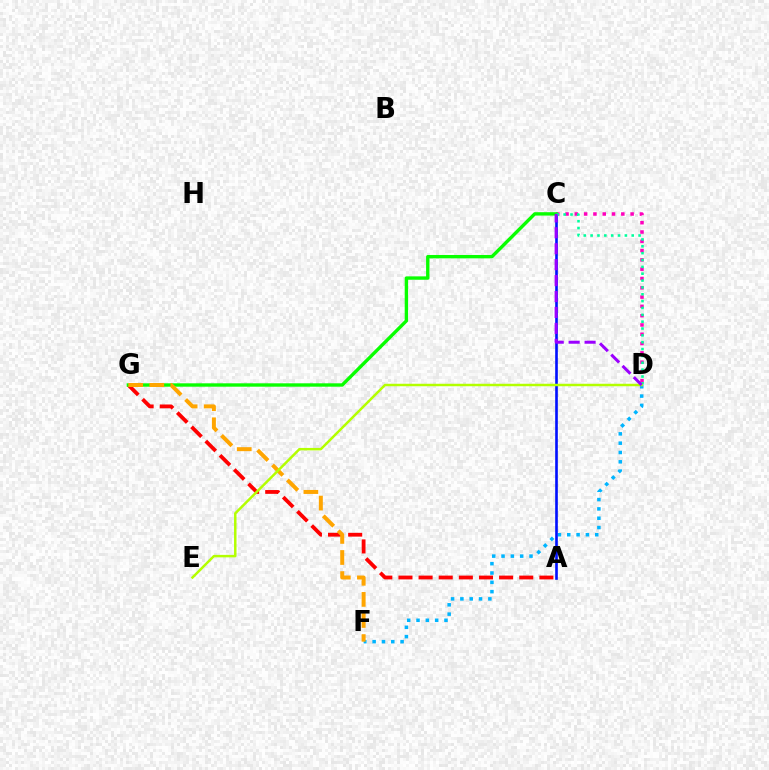{('D', 'F'): [{'color': '#00b5ff', 'line_style': 'dotted', 'thickness': 2.53}], ('A', 'G'): [{'color': '#ff0000', 'line_style': 'dashed', 'thickness': 2.73}], ('C', 'D'): [{'color': '#ff00bd', 'line_style': 'dotted', 'thickness': 2.53}, {'color': '#00ff9d', 'line_style': 'dotted', 'thickness': 1.86}, {'color': '#9b00ff', 'line_style': 'dashed', 'thickness': 2.16}], ('A', 'C'): [{'color': '#0010ff', 'line_style': 'solid', 'thickness': 1.9}], ('C', 'G'): [{'color': '#08ff00', 'line_style': 'solid', 'thickness': 2.43}], ('F', 'G'): [{'color': '#ffa500', 'line_style': 'dashed', 'thickness': 2.87}], ('D', 'E'): [{'color': '#b3ff00', 'line_style': 'solid', 'thickness': 1.78}]}